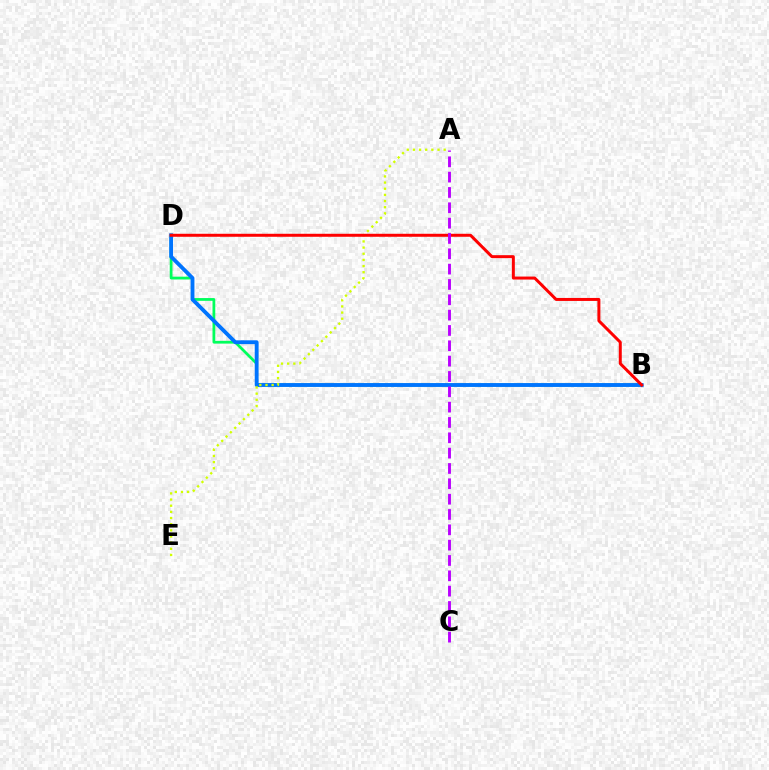{('B', 'D'): [{'color': '#00ff5c', 'line_style': 'solid', 'thickness': 1.99}, {'color': '#0074ff', 'line_style': 'solid', 'thickness': 2.77}, {'color': '#ff0000', 'line_style': 'solid', 'thickness': 2.15}], ('A', 'E'): [{'color': '#d1ff00', 'line_style': 'dotted', 'thickness': 1.67}], ('A', 'C'): [{'color': '#b900ff', 'line_style': 'dashed', 'thickness': 2.08}]}